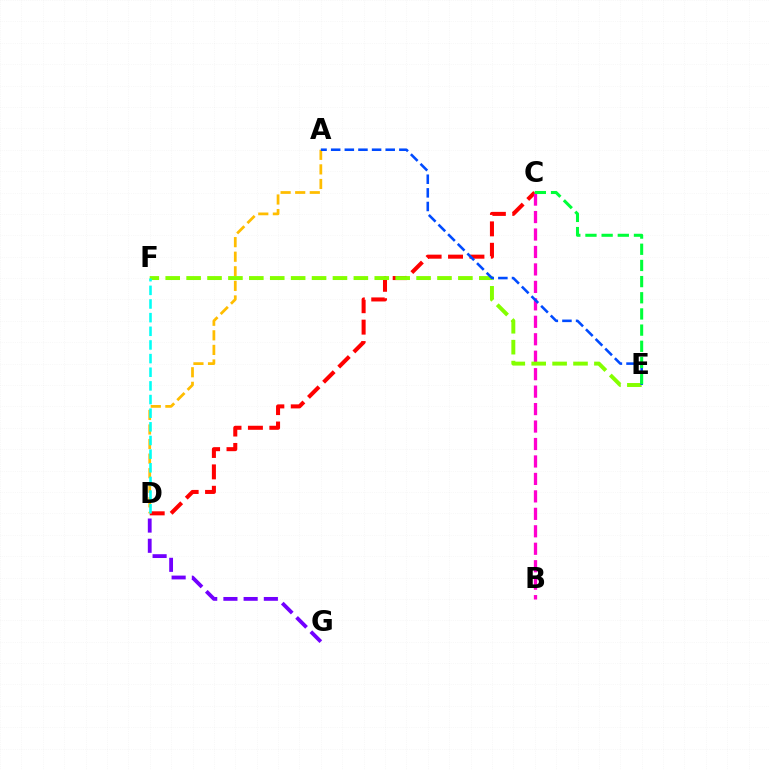{('C', 'D'): [{'color': '#ff0000', 'line_style': 'dashed', 'thickness': 2.91}], ('A', 'D'): [{'color': '#ffbd00', 'line_style': 'dashed', 'thickness': 1.98}], ('D', 'G'): [{'color': '#7200ff', 'line_style': 'dashed', 'thickness': 2.75}], ('B', 'C'): [{'color': '#ff00cf', 'line_style': 'dashed', 'thickness': 2.37}], ('E', 'F'): [{'color': '#84ff00', 'line_style': 'dashed', 'thickness': 2.84}], ('A', 'E'): [{'color': '#004bff', 'line_style': 'dashed', 'thickness': 1.85}], ('C', 'E'): [{'color': '#00ff39', 'line_style': 'dashed', 'thickness': 2.2}], ('D', 'F'): [{'color': '#00fff6', 'line_style': 'dashed', 'thickness': 1.85}]}